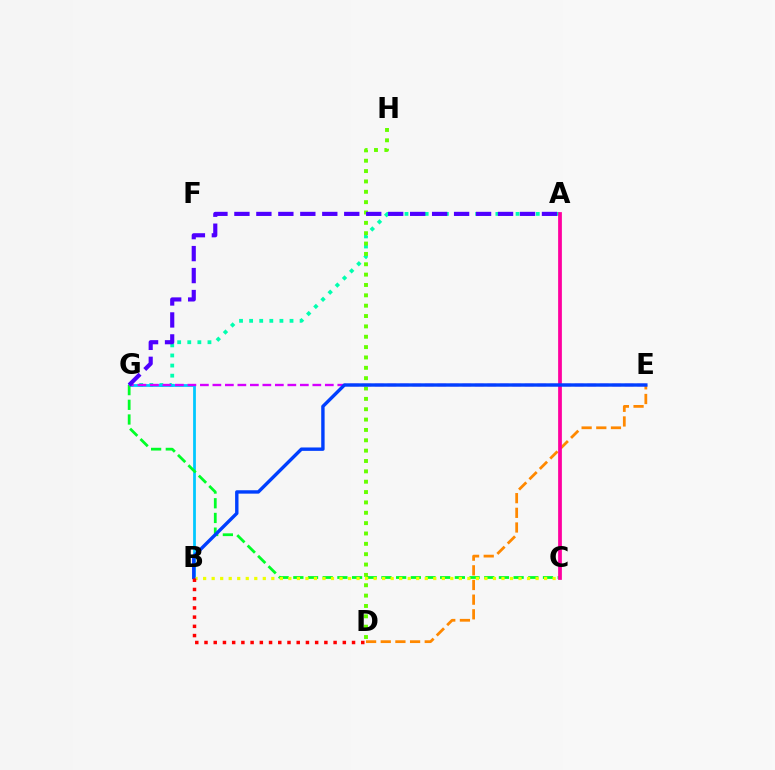{('A', 'G'): [{'color': '#00ffaf', 'line_style': 'dotted', 'thickness': 2.74}, {'color': '#4f00ff', 'line_style': 'dashed', 'thickness': 2.98}], ('D', 'H'): [{'color': '#66ff00', 'line_style': 'dotted', 'thickness': 2.81}], ('D', 'E'): [{'color': '#ff8800', 'line_style': 'dashed', 'thickness': 1.99}], ('B', 'G'): [{'color': '#00c7ff', 'line_style': 'solid', 'thickness': 1.98}], ('C', 'G'): [{'color': '#00ff27', 'line_style': 'dashed', 'thickness': 1.99}], ('A', 'C'): [{'color': '#ff00a0', 'line_style': 'solid', 'thickness': 2.7}], ('E', 'G'): [{'color': '#d600ff', 'line_style': 'dashed', 'thickness': 1.7}], ('B', 'C'): [{'color': '#eeff00', 'line_style': 'dotted', 'thickness': 2.32}], ('B', 'E'): [{'color': '#003fff', 'line_style': 'solid', 'thickness': 2.44}], ('B', 'D'): [{'color': '#ff0000', 'line_style': 'dotted', 'thickness': 2.51}]}